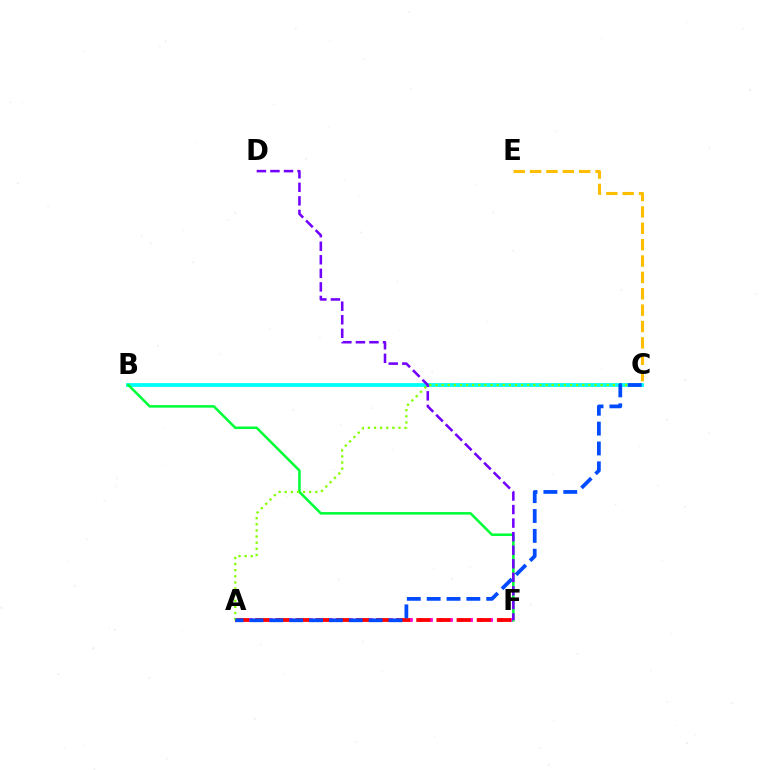{('A', 'F'): [{'color': '#ff00cf', 'line_style': 'dotted', 'thickness': 2.72}, {'color': '#ff0000', 'line_style': 'dashed', 'thickness': 2.74}], ('C', 'E'): [{'color': '#ffbd00', 'line_style': 'dashed', 'thickness': 2.22}], ('B', 'C'): [{'color': '#00fff6', 'line_style': 'solid', 'thickness': 2.73}], ('B', 'F'): [{'color': '#00ff39', 'line_style': 'solid', 'thickness': 1.83}], ('A', 'C'): [{'color': '#84ff00', 'line_style': 'dotted', 'thickness': 1.66}, {'color': '#004bff', 'line_style': 'dashed', 'thickness': 2.7}], ('D', 'F'): [{'color': '#7200ff', 'line_style': 'dashed', 'thickness': 1.84}]}